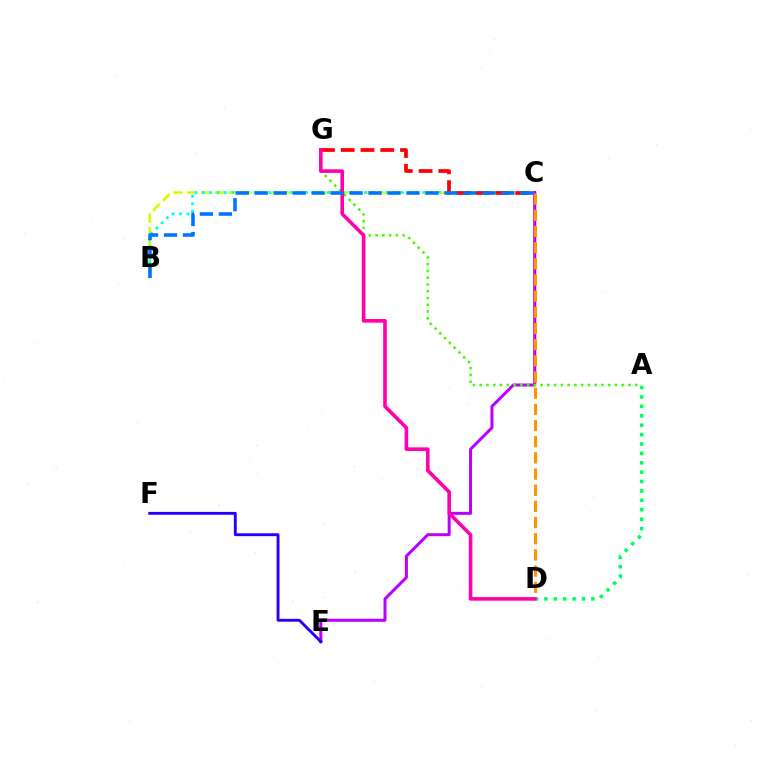{('B', 'C'): [{'color': '#d1ff00', 'line_style': 'dashed', 'thickness': 1.87}, {'color': '#00fff6', 'line_style': 'dotted', 'thickness': 2.0}, {'color': '#0074ff', 'line_style': 'dashed', 'thickness': 2.58}], ('C', 'E'): [{'color': '#b900ff', 'line_style': 'solid', 'thickness': 2.16}], ('C', 'G'): [{'color': '#ff0000', 'line_style': 'dashed', 'thickness': 2.69}], ('A', 'D'): [{'color': '#00ff5c', 'line_style': 'dotted', 'thickness': 2.55}], ('A', 'G'): [{'color': '#3dff00', 'line_style': 'dotted', 'thickness': 1.84}], ('C', 'D'): [{'color': '#ff9400', 'line_style': 'dashed', 'thickness': 2.2}], ('E', 'F'): [{'color': '#2500ff', 'line_style': 'solid', 'thickness': 2.08}], ('D', 'G'): [{'color': '#ff00ac', 'line_style': 'solid', 'thickness': 2.6}]}